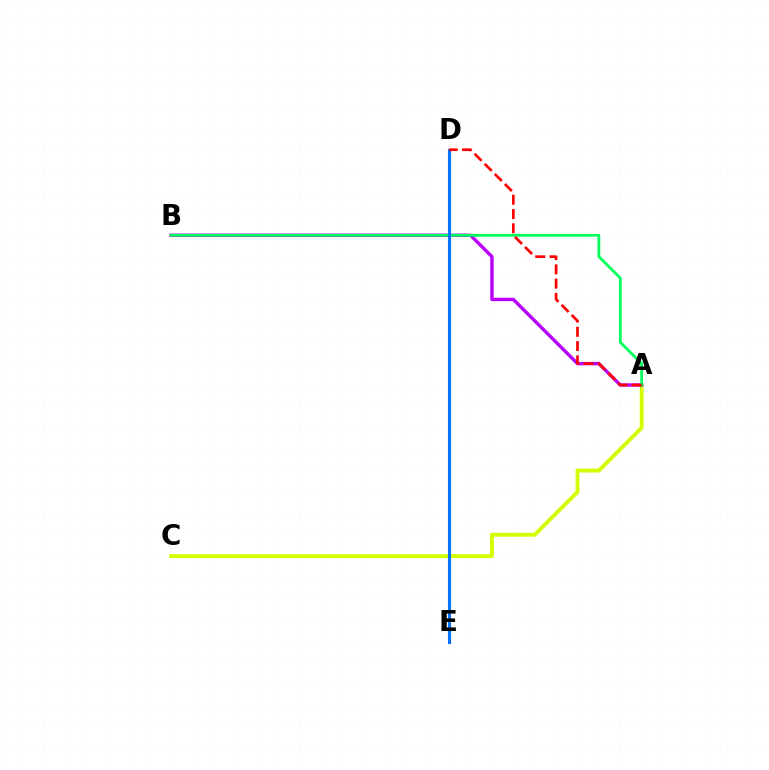{('A', 'C'): [{'color': '#d1ff00', 'line_style': 'solid', 'thickness': 2.8}], ('A', 'B'): [{'color': '#b900ff', 'line_style': 'solid', 'thickness': 2.44}, {'color': '#00ff5c', 'line_style': 'solid', 'thickness': 1.98}], ('D', 'E'): [{'color': '#0074ff', 'line_style': 'solid', 'thickness': 2.23}], ('A', 'D'): [{'color': '#ff0000', 'line_style': 'dashed', 'thickness': 1.94}]}